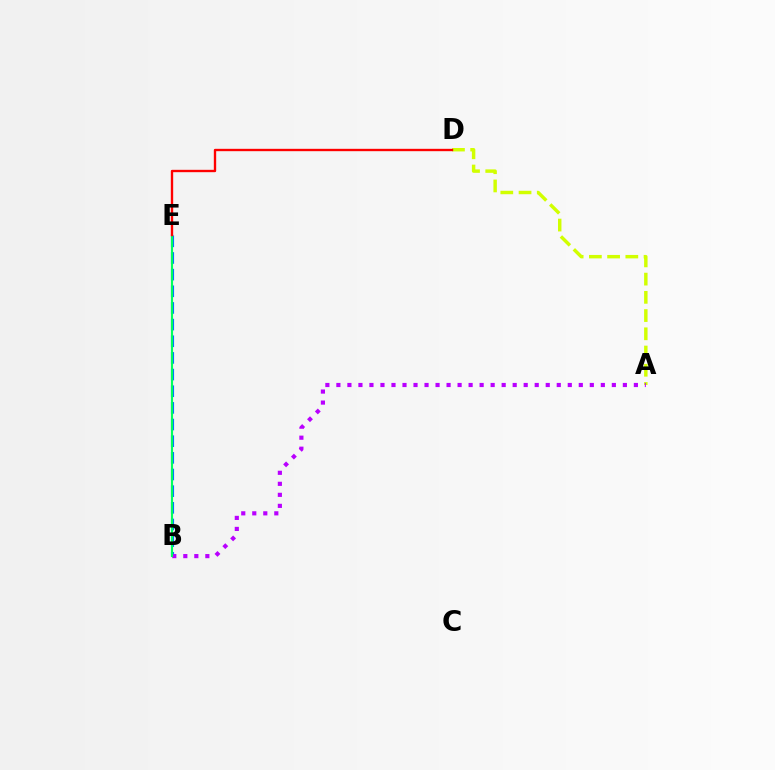{('A', 'D'): [{'color': '#d1ff00', 'line_style': 'dashed', 'thickness': 2.48}], ('B', 'E'): [{'color': '#0074ff', 'line_style': 'dashed', 'thickness': 2.26}, {'color': '#00ff5c', 'line_style': 'solid', 'thickness': 1.52}], ('A', 'B'): [{'color': '#b900ff', 'line_style': 'dotted', 'thickness': 2.99}], ('D', 'E'): [{'color': '#ff0000', 'line_style': 'solid', 'thickness': 1.7}]}